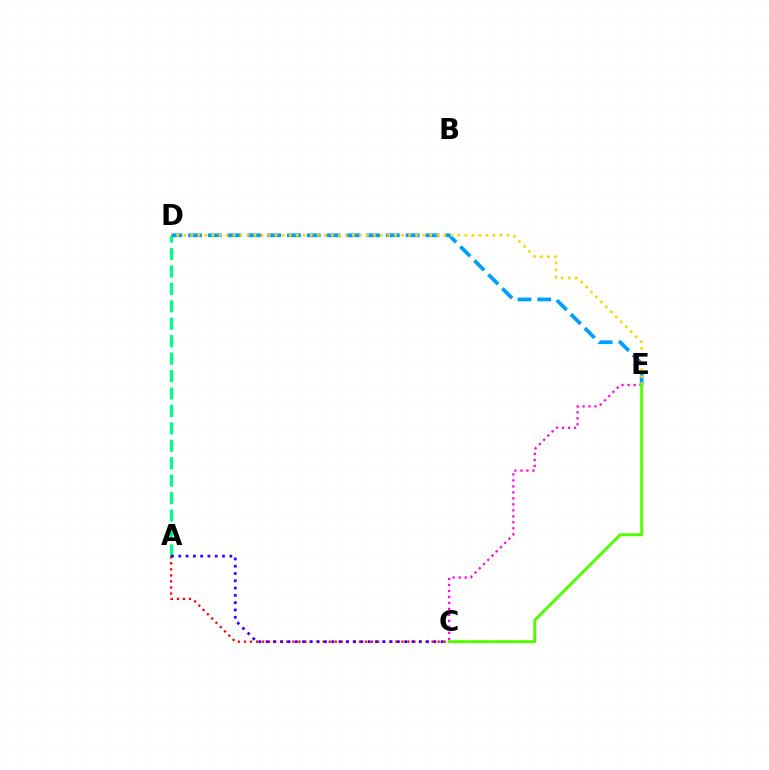{('A', 'D'): [{'color': '#00ff86', 'line_style': 'dashed', 'thickness': 2.37}], ('C', 'E'): [{'color': '#ff00ed', 'line_style': 'dotted', 'thickness': 1.63}, {'color': '#4fff00', 'line_style': 'solid', 'thickness': 2.12}], ('D', 'E'): [{'color': '#009eff', 'line_style': 'dashed', 'thickness': 2.69}, {'color': '#ffd500', 'line_style': 'dotted', 'thickness': 1.91}], ('A', 'C'): [{'color': '#ff0000', 'line_style': 'dotted', 'thickness': 1.64}, {'color': '#3700ff', 'line_style': 'dotted', 'thickness': 1.98}]}